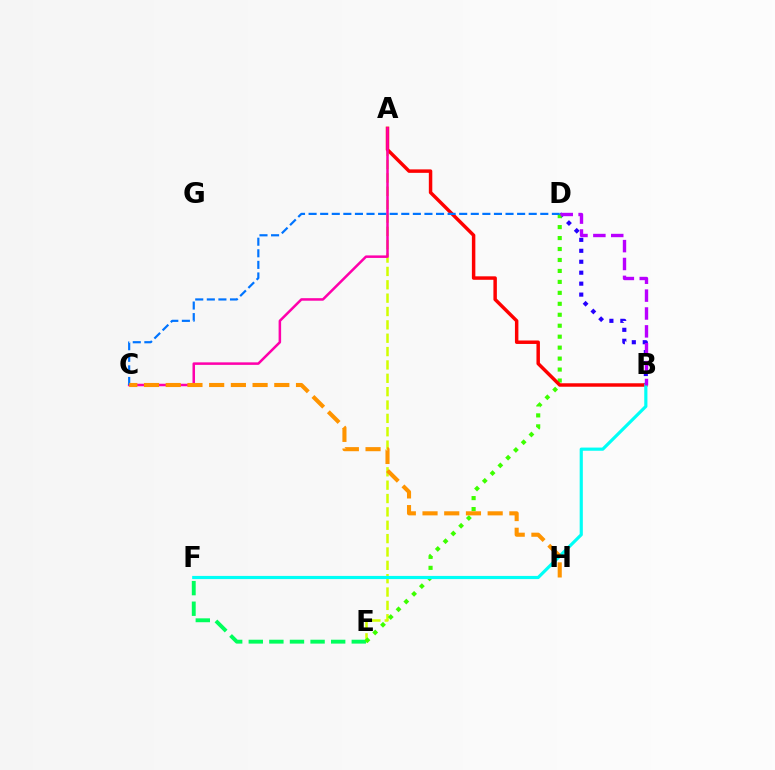{('B', 'D'): [{'color': '#2500ff', 'line_style': 'dotted', 'thickness': 2.98}, {'color': '#b900ff', 'line_style': 'dashed', 'thickness': 2.43}], ('A', 'E'): [{'color': '#d1ff00', 'line_style': 'dashed', 'thickness': 1.81}], ('E', 'F'): [{'color': '#00ff5c', 'line_style': 'dashed', 'thickness': 2.8}], ('D', 'E'): [{'color': '#3dff00', 'line_style': 'dotted', 'thickness': 2.98}], ('A', 'B'): [{'color': '#ff0000', 'line_style': 'solid', 'thickness': 2.49}], ('B', 'F'): [{'color': '#00fff6', 'line_style': 'solid', 'thickness': 2.28}], ('A', 'C'): [{'color': '#ff00ac', 'line_style': 'solid', 'thickness': 1.81}], ('C', 'D'): [{'color': '#0074ff', 'line_style': 'dashed', 'thickness': 1.57}], ('C', 'H'): [{'color': '#ff9400', 'line_style': 'dashed', 'thickness': 2.95}]}